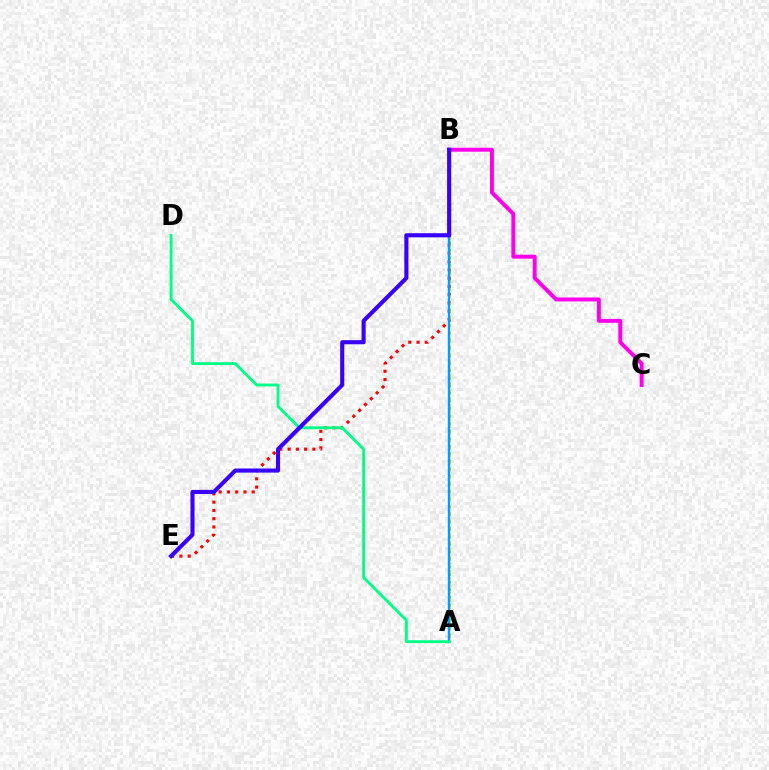{('A', 'B'): [{'color': '#4fff00', 'line_style': 'dotted', 'thickness': 2.05}, {'color': '#ffd500', 'line_style': 'dotted', 'thickness': 1.97}, {'color': '#009eff', 'line_style': 'solid', 'thickness': 1.73}], ('B', 'E'): [{'color': '#ff0000', 'line_style': 'dotted', 'thickness': 2.25}, {'color': '#3700ff', 'line_style': 'solid', 'thickness': 2.95}], ('B', 'C'): [{'color': '#ff00ed', 'line_style': 'solid', 'thickness': 2.83}], ('A', 'D'): [{'color': '#00ff86', 'line_style': 'solid', 'thickness': 2.06}]}